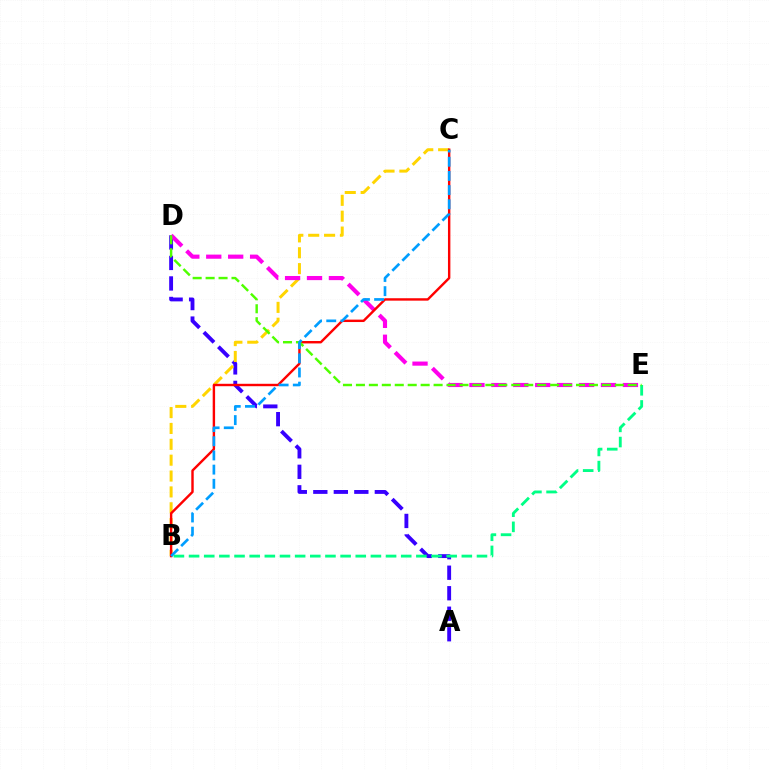{('A', 'D'): [{'color': '#3700ff', 'line_style': 'dashed', 'thickness': 2.79}], ('B', 'C'): [{'color': '#ffd500', 'line_style': 'dashed', 'thickness': 2.16}, {'color': '#ff0000', 'line_style': 'solid', 'thickness': 1.74}, {'color': '#009eff', 'line_style': 'dashed', 'thickness': 1.93}], ('D', 'E'): [{'color': '#ff00ed', 'line_style': 'dashed', 'thickness': 2.98}, {'color': '#4fff00', 'line_style': 'dashed', 'thickness': 1.76}], ('B', 'E'): [{'color': '#00ff86', 'line_style': 'dashed', 'thickness': 2.06}]}